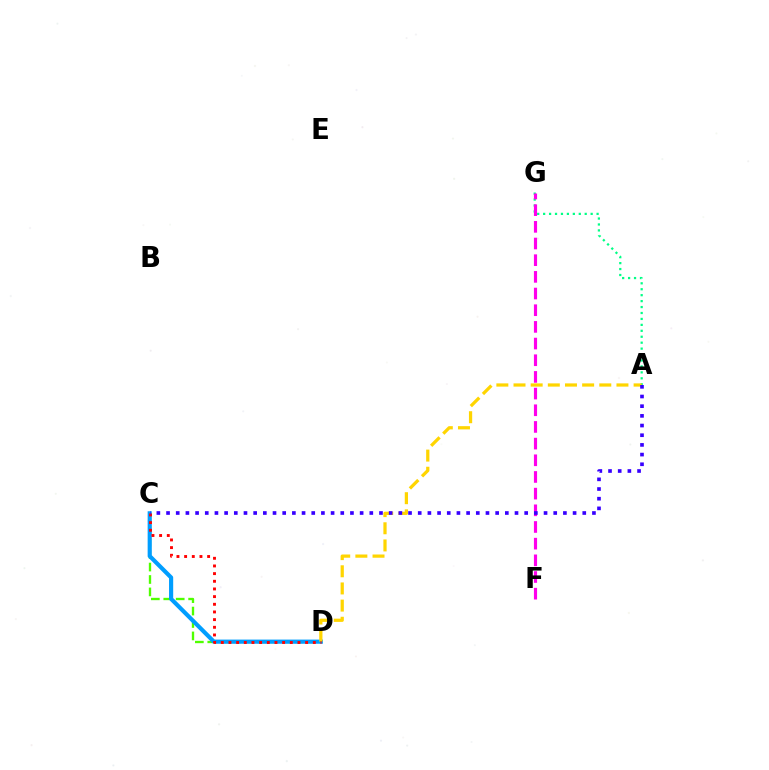{('C', 'D'): [{'color': '#4fff00', 'line_style': 'dashed', 'thickness': 1.69}, {'color': '#009eff', 'line_style': 'solid', 'thickness': 2.99}, {'color': '#ff0000', 'line_style': 'dotted', 'thickness': 2.08}], ('A', 'G'): [{'color': '#00ff86', 'line_style': 'dotted', 'thickness': 1.61}], ('A', 'D'): [{'color': '#ffd500', 'line_style': 'dashed', 'thickness': 2.33}], ('F', 'G'): [{'color': '#ff00ed', 'line_style': 'dashed', 'thickness': 2.27}], ('A', 'C'): [{'color': '#3700ff', 'line_style': 'dotted', 'thickness': 2.63}]}